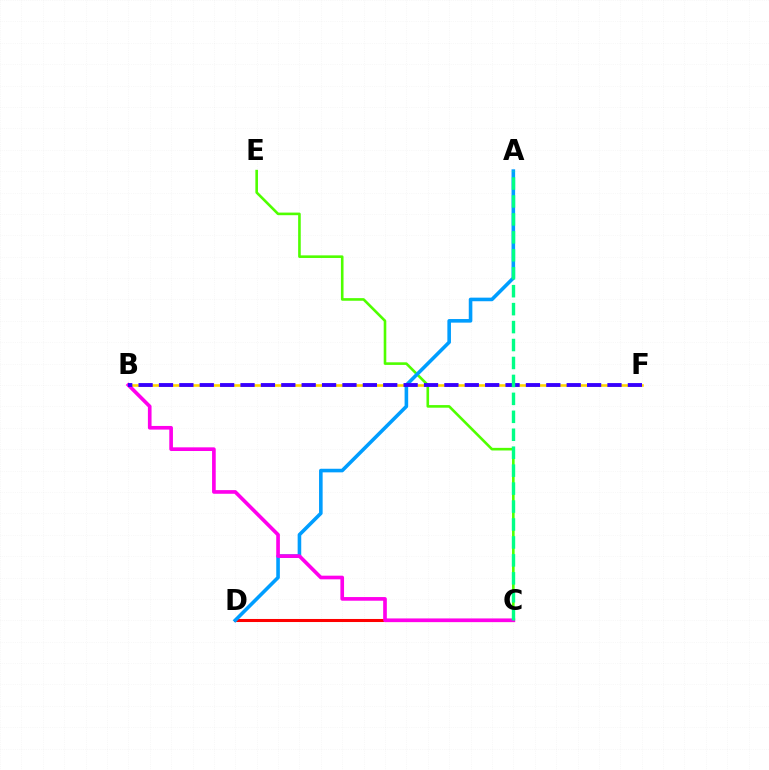{('B', 'F'): [{'color': '#ffd500', 'line_style': 'solid', 'thickness': 1.87}, {'color': '#3700ff', 'line_style': 'dashed', 'thickness': 2.77}], ('C', 'D'): [{'color': '#ff0000', 'line_style': 'solid', 'thickness': 2.2}], ('C', 'E'): [{'color': '#4fff00', 'line_style': 'solid', 'thickness': 1.88}], ('A', 'D'): [{'color': '#009eff', 'line_style': 'solid', 'thickness': 2.58}], ('B', 'C'): [{'color': '#ff00ed', 'line_style': 'solid', 'thickness': 2.63}], ('A', 'C'): [{'color': '#00ff86', 'line_style': 'dashed', 'thickness': 2.44}]}